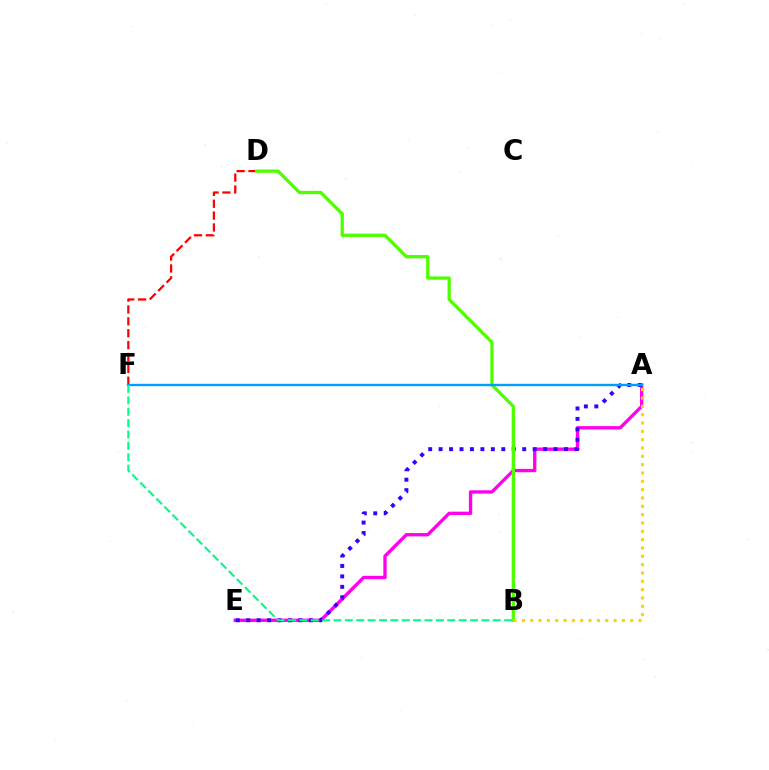{('A', 'E'): [{'color': '#ff00ed', 'line_style': 'solid', 'thickness': 2.41}, {'color': '#3700ff', 'line_style': 'dotted', 'thickness': 2.84}], ('D', 'F'): [{'color': '#ff0000', 'line_style': 'dashed', 'thickness': 1.61}], ('B', 'D'): [{'color': '#4fff00', 'line_style': 'solid', 'thickness': 2.37}], ('A', 'B'): [{'color': '#ffd500', 'line_style': 'dotted', 'thickness': 2.26}], ('A', 'F'): [{'color': '#009eff', 'line_style': 'solid', 'thickness': 1.71}], ('B', 'F'): [{'color': '#00ff86', 'line_style': 'dashed', 'thickness': 1.55}]}